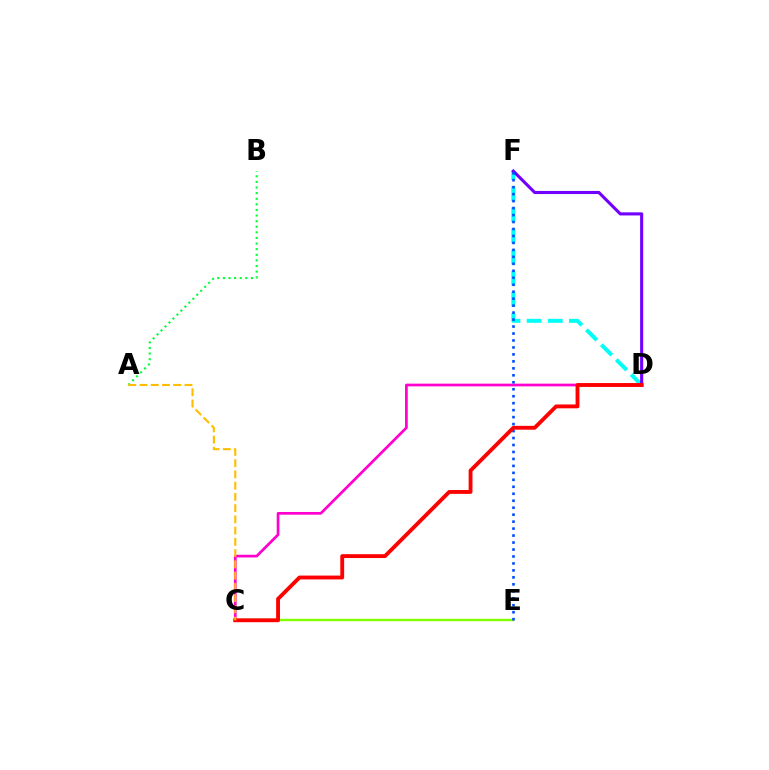{('C', 'E'): [{'color': '#84ff00', 'line_style': 'solid', 'thickness': 1.75}], ('A', 'B'): [{'color': '#00ff39', 'line_style': 'dotted', 'thickness': 1.52}], ('D', 'F'): [{'color': '#00fff6', 'line_style': 'dashed', 'thickness': 2.87}, {'color': '#7200ff', 'line_style': 'solid', 'thickness': 2.24}], ('C', 'D'): [{'color': '#ff00cf', 'line_style': 'solid', 'thickness': 1.95}, {'color': '#ff0000', 'line_style': 'solid', 'thickness': 2.77}], ('E', 'F'): [{'color': '#004bff', 'line_style': 'dotted', 'thickness': 1.89}], ('A', 'C'): [{'color': '#ffbd00', 'line_style': 'dashed', 'thickness': 1.53}]}